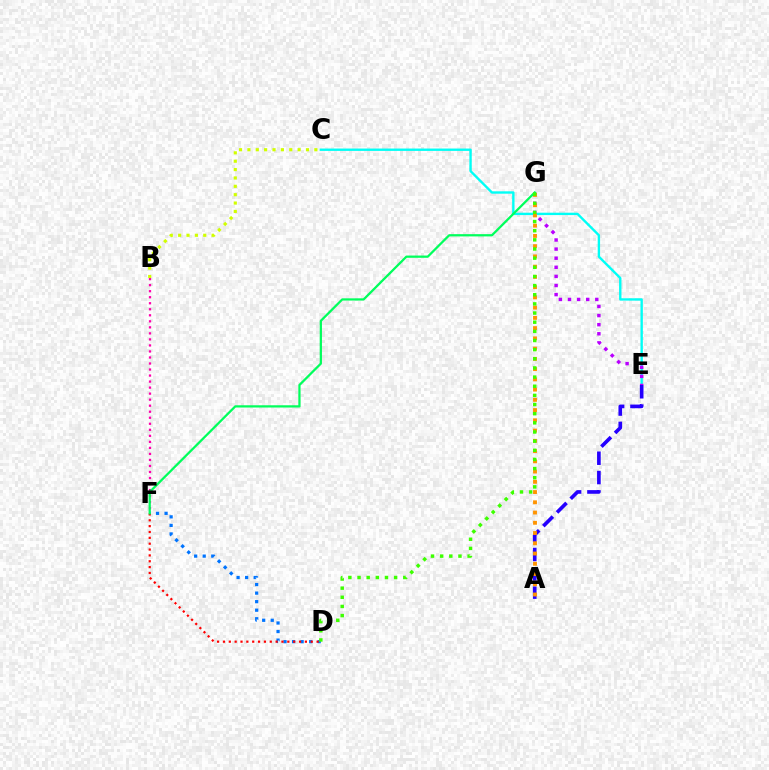{('D', 'F'): [{'color': '#0074ff', 'line_style': 'dotted', 'thickness': 2.32}, {'color': '#ff0000', 'line_style': 'dotted', 'thickness': 1.59}], ('C', 'E'): [{'color': '#00fff6', 'line_style': 'solid', 'thickness': 1.71}], ('A', 'E'): [{'color': '#2500ff', 'line_style': 'dashed', 'thickness': 2.63}], ('B', 'F'): [{'color': '#ff00ac', 'line_style': 'dotted', 'thickness': 1.64}], ('B', 'C'): [{'color': '#d1ff00', 'line_style': 'dotted', 'thickness': 2.27}], ('E', 'G'): [{'color': '#b900ff', 'line_style': 'dotted', 'thickness': 2.47}], ('A', 'G'): [{'color': '#ff9400', 'line_style': 'dotted', 'thickness': 2.78}], ('F', 'G'): [{'color': '#00ff5c', 'line_style': 'solid', 'thickness': 1.62}], ('D', 'G'): [{'color': '#3dff00', 'line_style': 'dotted', 'thickness': 2.49}]}